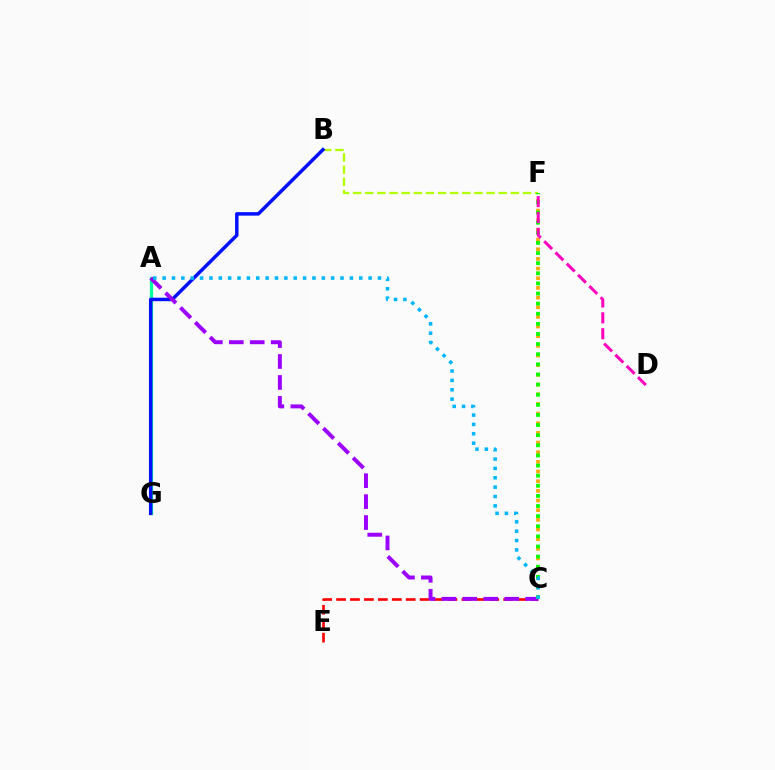{('A', 'G'): [{'color': '#00ff9d', 'line_style': 'solid', 'thickness': 2.32}], ('B', 'F'): [{'color': '#b3ff00', 'line_style': 'dashed', 'thickness': 1.65}], ('C', 'F'): [{'color': '#ffa500', 'line_style': 'dotted', 'thickness': 2.63}, {'color': '#08ff00', 'line_style': 'dotted', 'thickness': 2.75}], ('B', 'G'): [{'color': '#0010ff', 'line_style': 'solid', 'thickness': 2.51}], ('C', 'E'): [{'color': '#ff0000', 'line_style': 'dashed', 'thickness': 1.89}], ('A', 'C'): [{'color': '#9b00ff', 'line_style': 'dashed', 'thickness': 2.85}, {'color': '#00b5ff', 'line_style': 'dotted', 'thickness': 2.54}], ('D', 'F'): [{'color': '#ff00bd', 'line_style': 'dashed', 'thickness': 2.16}]}